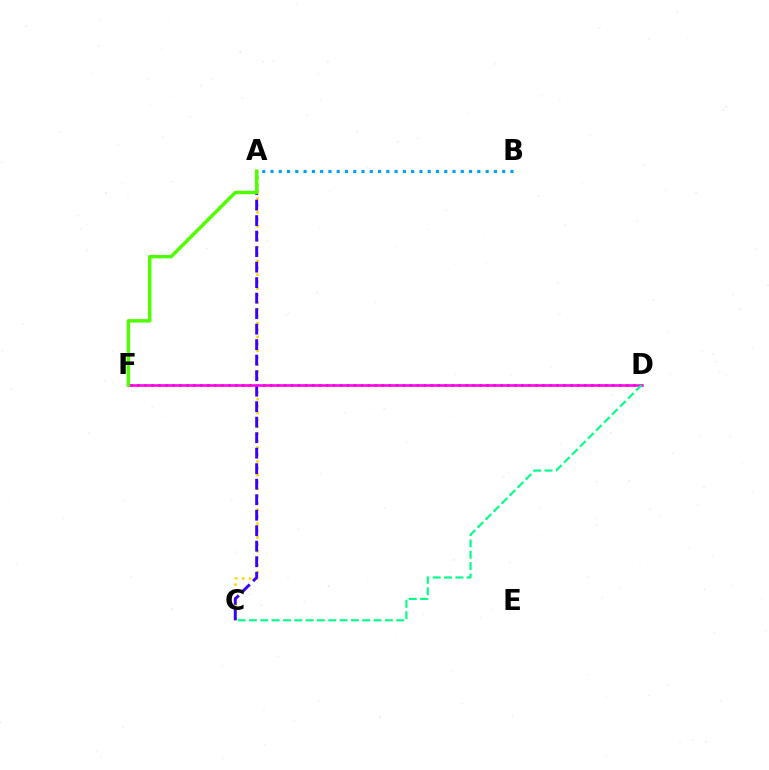{('D', 'F'): [{'color': '#ff0000', 'line_style': 'dotted', 'thickness': 1.9}, {'color': '#ff00ed', 'line_style': 'solid', 'thickness': 1.83}], ('A', 'C'): [{'color': '#ffd500', 'line_style': 'dotted', 'thickness': 1.88}, {'color': '#3700ff', 'line_style': 'dashed', 'thickness': 2.11}], ('A', 'B'): [{'color': '#009eff', 'line_style': 'dotted', 'thickness': 2.25}], ('C', 'D'): [{'color': '#00ff86', 'line_style': 'dashed', 'thickness': 1.54}], ('A', 'F'): [{'color': '#4fff00', 'line_style': 'solid', 'thickness': 2.49}]}